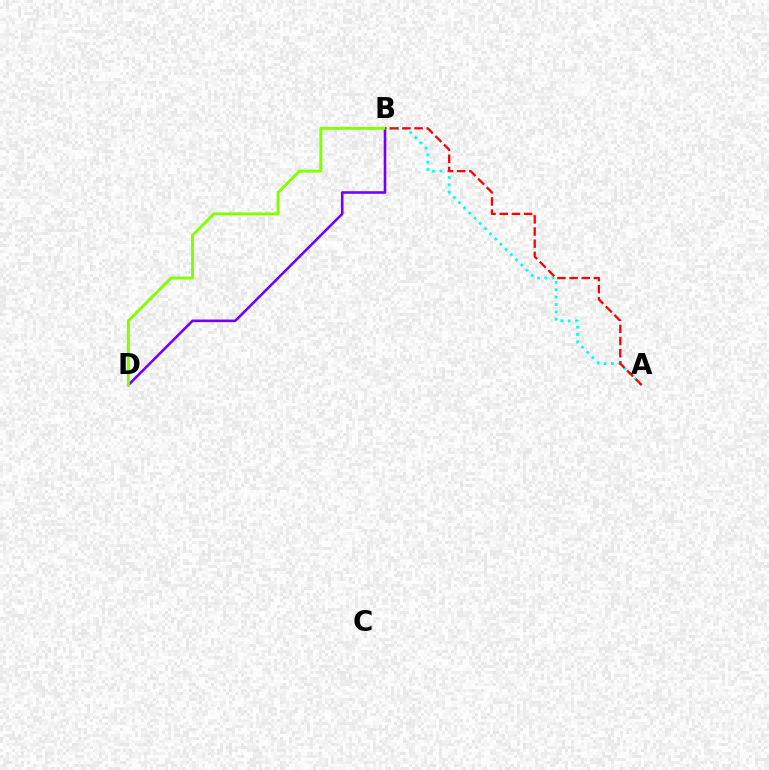{('B', 'D'): [{'color': '#7200ff', 'line_style': 'solid', 'thickness': 1.86}, {'color': '#84ff00', 'line_style': 'solid', 'thickness': 2.11}], ('A', 'B'): [{'color': '#00fff6', 'line_style': 'dotted', 'thickness': 2.0}, {'color': '#ff0000', 'line_style': 'dashed', 'thickness': 1.65}]}